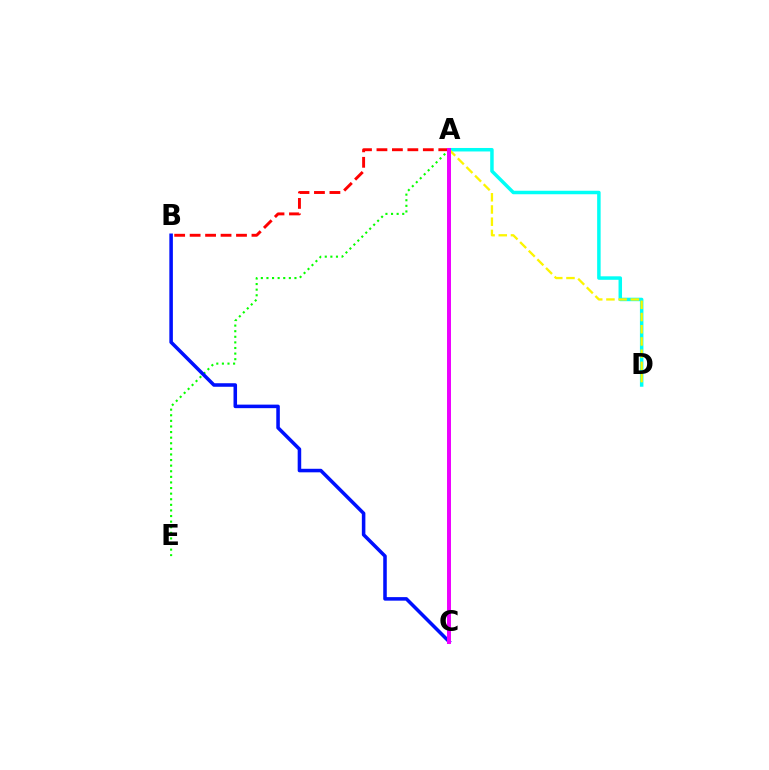{('A', 'D'): [{'color': '#00fff6', 'line_style': 'solid', 'thickness': 2.51}, {'color': '#fcf500', 'line_style': 'dashed', 'thickness': 1.66}], ('A', 'E'): [{'color': '#08ff00', 'line_style': 'dotted', 'thickness': 1.52}], ('B', 'C'): [{'color': '#0010ff', 'line_style': 'solid', 'thickness': 2.55}], ('A', 'B'): [{'color': '#ff0000', 'line_style': 'dashed', 'thickness': 2.1}], ('A', 'C'): [{'color': '#ee00ff', 'line_style': 'solid', 'thickness': 2.85}]}